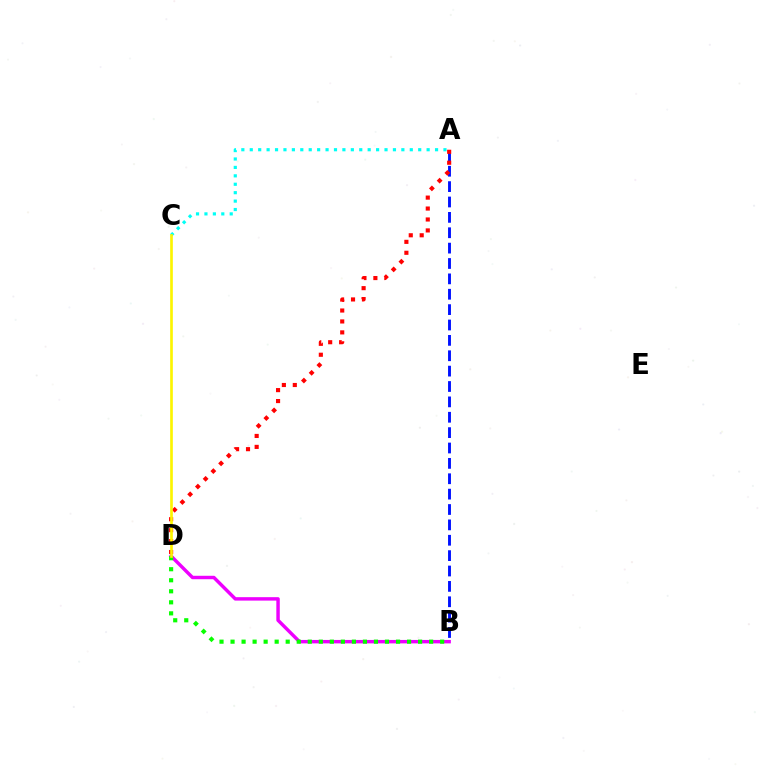{('A', 'C'): [{'color': '#00fff6', 'line_style': 'dotted', 'thickness': 2.29}], ('A', 'B'): [{'color': '#0010ff', 'line_style': 'dashed', 'thickness': 2.09}], ('B', 'D'): [{'color': '#ee00ff', 'line_style': 'solid', 'thickness': 2.47}, {'color': '#08ff00', 'line_style': 'dotted', 'thickness': 3.0}], ('A', 'D'): [{'color': '#ff0000', 'line_style': 'dotted', 'thickness': 2.97}], ('C', 'D'): [{'color': '#fcf500', 'line_style': 'solid', 'thickness': 1.92}]}